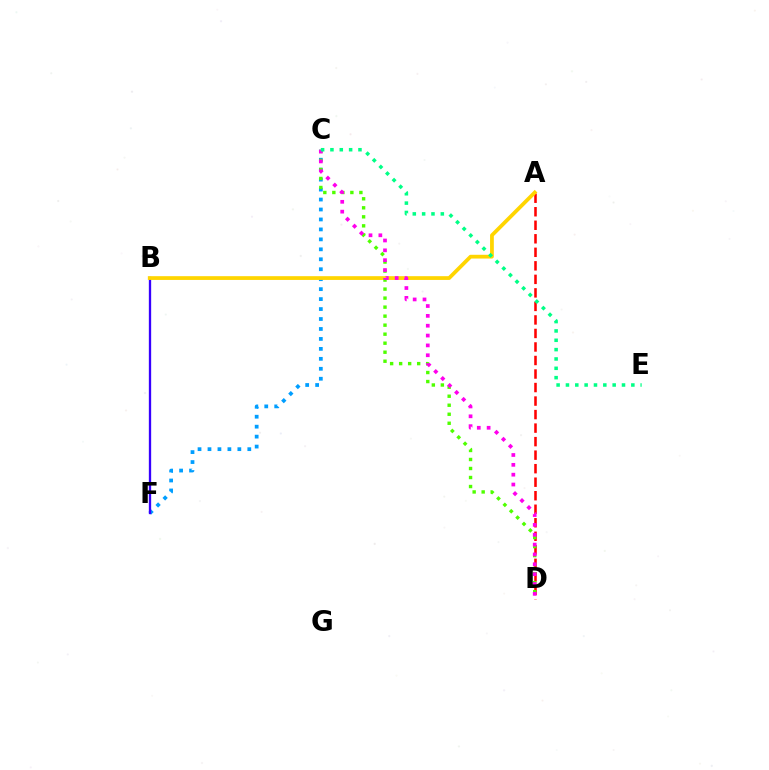{('C', 'F'): [{'color': '#009eff', 'line_style': 'dotted', 'thickness': 2.7}], ('A', 'D'): [{'color': '#ff0000', 'line_style': 'dashed', 'thickness': 1.84}], ('B', 'F'): [{'color': '#3700ff', 'line_style': 'solid', 'thickness': 1.67}], ('A', 'B'): [{'color': '#ffd500', 'line_style': 'solid', 'thickness': 2.71}], ('C', 'D'): [{'color': '#4fff00', 'line_style': 'dotted', 'thickness': 2.45}, {'color': '#ff00ed', 'line_style': 'dotted', 'thickness': 2.68}], ('C', 'E'): [{'color': '#00ff86', 'line_style': 'dotted', 'thickness': 2.54}]}